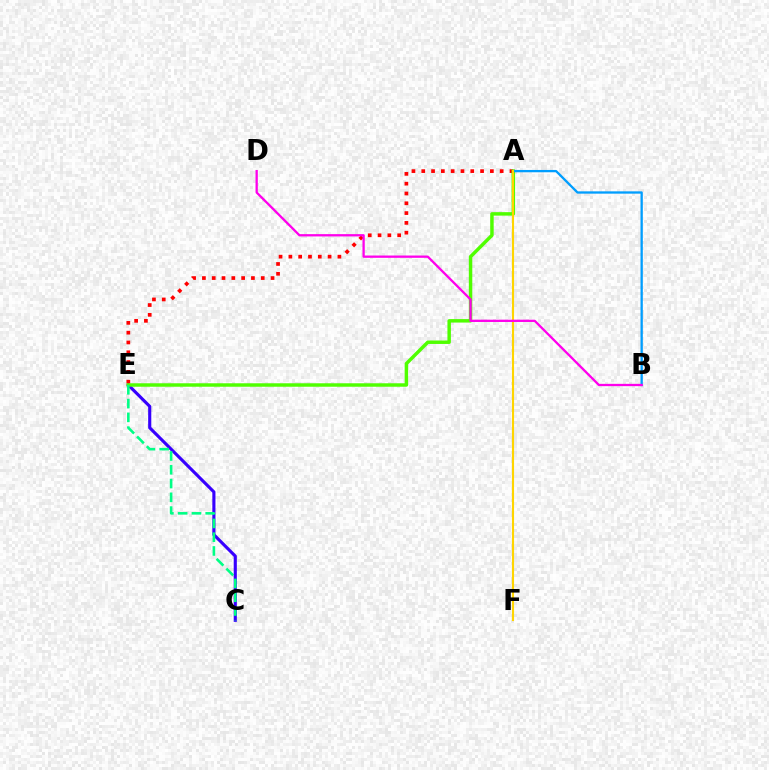{('C', 'E'): [{'color': '#3700ff', 'line_style': 'solid', 'thickness': 2.25}, {'color': '#00ff86', 'line_style': 'dashed', 'thickness': 1.87}], ('A', 'E'): [{'color': '#ff0000', 'line_style': 'dotted', 'thickness': 2.66}, {'color': '#4fff00', 'line_style': 'solid', 'thickness': 2.49}], ('A', 'B'): [{'color': '#009eff', 'line_style': 'solid', 'thickness': 1.66}], ('A', 'F'): [{'color': '#ffd500', 'line_style': 'solid', 'thickness': 1.52}], ('B', 'D'): [{'color': '#ff00ed', 'line_style': 'solid', 'thickness': 1.65}]}